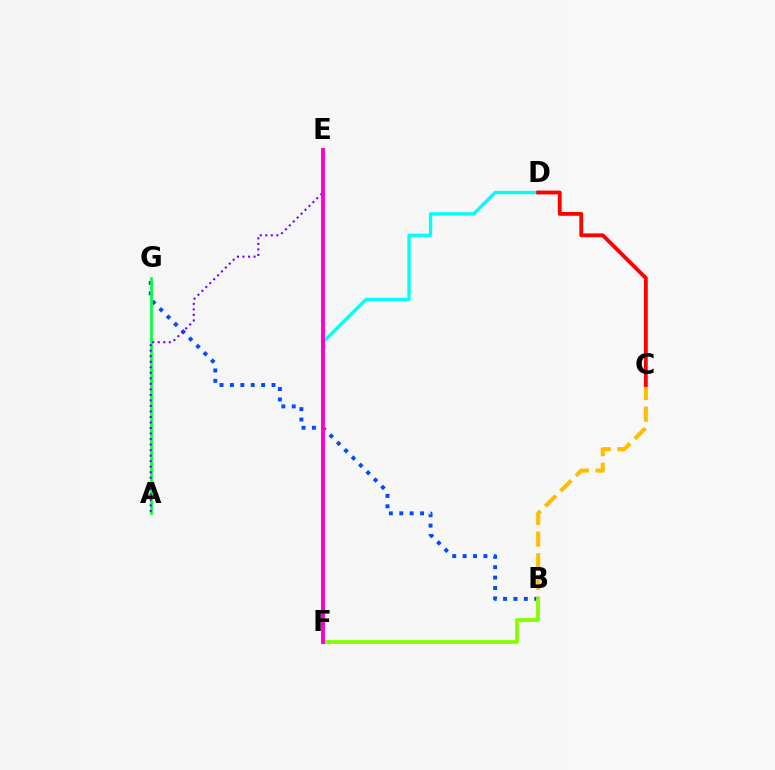{('B', 'C'): [{'color': '#ffbd00', 'line_style': 'dashed', 'thickness': 2.94}], ('D', 'F'): [{'color': '#00fff6', 'line_style': 'solid', 'thickness': 2.4}], ('B', 'G'): [{'color': '#004bff', 'line_style': 'dotted', 'thickness': 2.83}], ('B', 'F'): [{'color': '#84ff00', 'line_style': 'solid', 'thickness': 2.72}], ('A', 'G'): [{'color': '#00ff39', 'line_style': 'solid', 'thickness': 1.93}], ('A', 'E'): [{'color': '#7200ff', 'line_style': 'dotted', 'thickness': 1.5}], ('C', 'D'): [{'color': '#ff0000', 'line_style': 'solid', 'thickness': 2.76}], ('E', 'F'): [{'color': '#ff00cf', 'line_style': 'solid', 'thickness': 2.82}]}